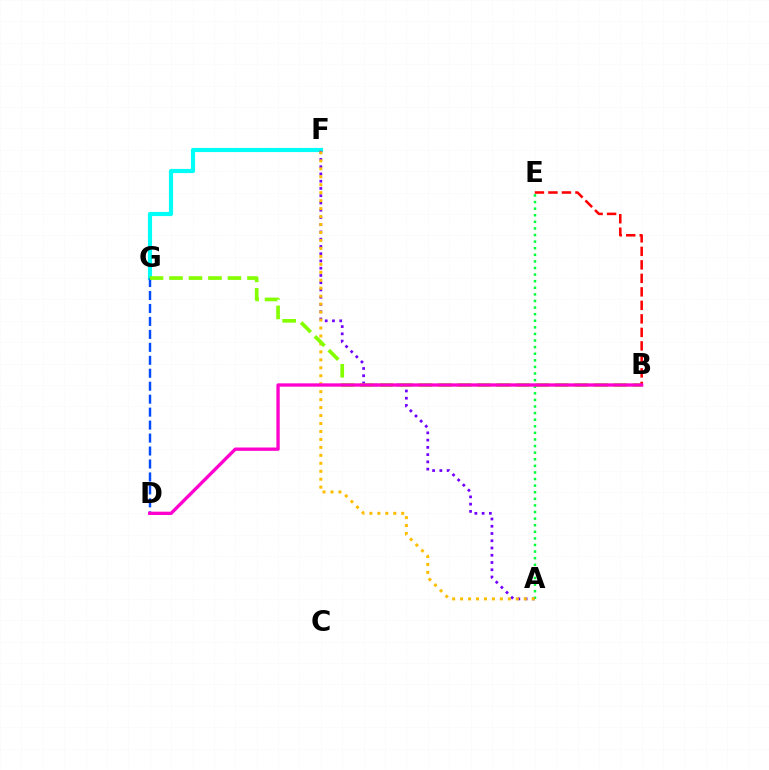{('F', 'G'): [{'color': '#00fff6', 'line_style': 'solid', 'thickness': 2.98}], ('D', 'G'): [{'color': '#004bff', 'line_style': 'dashed', 'thickness': 1.76}], ('A', 'F'): [{'color': '#7200ff', 'line_style': 'dotted', 'thickness': 1.97}, {'color': '#ffbd00', 'line_style': 'dotted', 'thickness': 2.16}], ('A', 'E'): [{'color': '#00ff39', 'line_style': 'dotted', 'thickness': 1.79}], ('B', 'G'): [{'color': '#84ff00', 'line_style': 'dashed', 'thickness': 2.65}], ('B', 'E'): [{'color': '#ff0000', 'line_style': 'dashed', 'thickness': 1.83}], ('B', 'D'): [{'color': '#ff00cf', 'line_style': 'solid', 'thickness': 2.39}]}